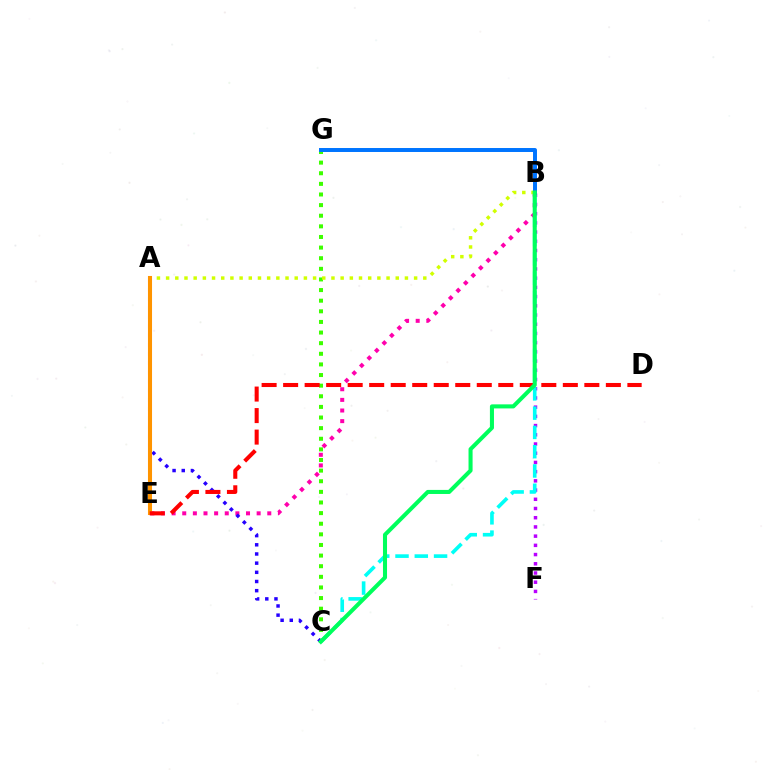{('C', 'G'): [{'color': '#3dff00', 'line_style': 'dotted', 'thickness': 2.89}], ('B', 'E'): [{'color': '#ff00ac', 'line_style': 'dotted', 'thickness': 2.89}], ('A', 'B'): [{'color': '#d1ff00', 'line_style': 'dotted', 'thickness': 2.5}], ('B', 'F'): [{'color': '#b900ff', 'line_style': 'dotted', 'thickness': 2.5}], ('A', 'C'): [{'color': '#2500ff', 'line_style': 'dotted', 'thickness': 2.49}], ('A', 'E'): [{'color': '#ff9400', 'line_style': 'solid', 'thickness': 2.93}], ('D', 'E'): [{'color': '#ff0000', 'line_style': 'dashed', 'thickness': 2.92}], ('B', 'C'): [{'color': '#00fff6', 'line_style': 'dashed', 'thickness': 2.62}, {'color': '#00ff5c', 'line_style': 'solid', 'thickness': 2.92}], ('B', 'G'): [{'color': '#0074ff', 'line_style': 'solid', 'thickness': 2.86}]}